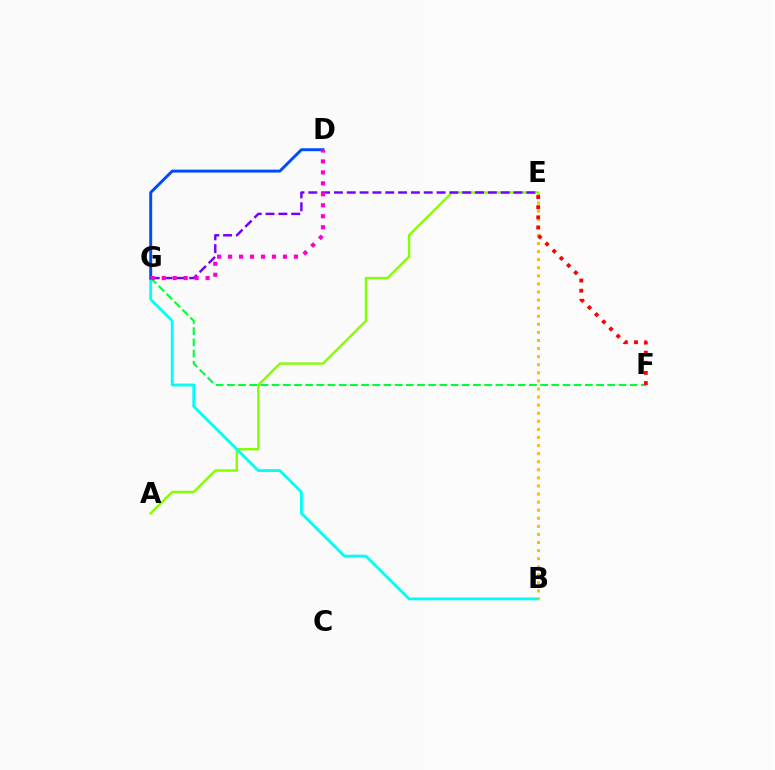{('A', 'E'): [{'color': '#84ff00', 'line_style': 'solid', 'thickness': 1.72}], ('B', 'G'): [{'color': '#00fff6', 'line_style': 'solid', 'thickness': 2.04}], ('F', 'G'): [{'color': '#00ff39', 'line_style': 'dashed', 'thickness': 1.52}], ('E', 'G'): [{'color': '#7200ff', 'line_style': 'dashed', 'thickness': 1.74}], ('B', 'E'): [{'color': '#ffbd00', 'line_style': 'dotted', 'thickness': 2.2}], ('E', 'F'): [{'color': '#ff0000', 'line_style': 'dotted', 'thickness': 2.76}], ('D', 'G'): [{'color': '#004bff', 'line_style': 'solid', 'thickness': 2.12}, {'color': '#ff00cf', 'line_style': 'dotted', 'thickness': 2.98}]}